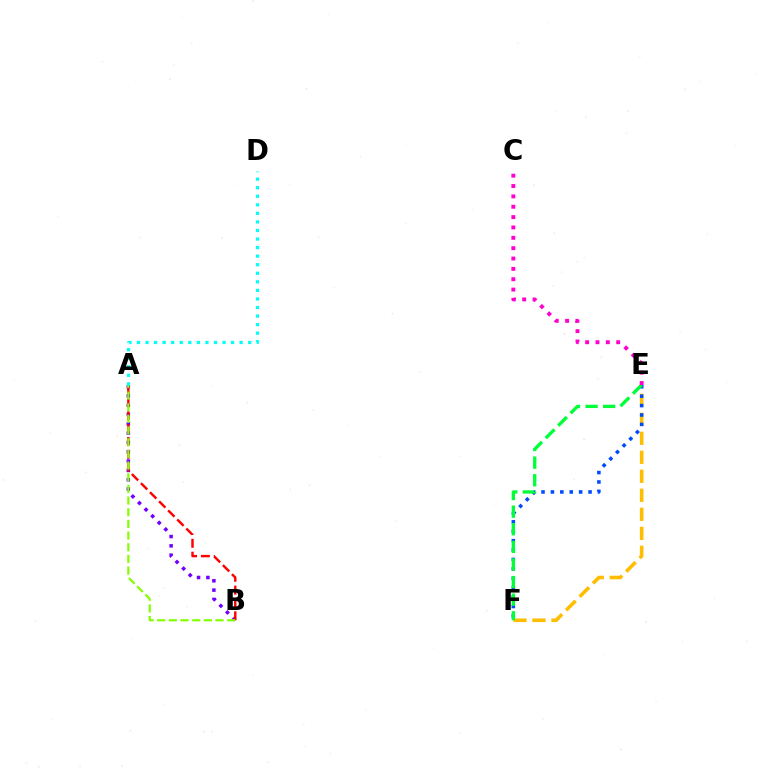{('E', 'F'): [{'color': '#ffbd00', 'line_style': 'dashed', 'thickness': 2.58}, {'color': '#004bff', 'line_style': 'dotted', 'thickness': 2.56}, {'color': '#00ff39', 'line_style': 'dashed', 'thickness': 2.39}], ('A', 'B'): [{'color': '#7200ff', 'line_style': 'dotted', 'thickness': 2.53}, {'color': '#ff0000', 'line_style': 'dashed', 'thickness': 1.74}, {'color': '#84ff00', 'line_style': 'dashed', 'thickness': 1.59}], ('A', 'D'): [{'color': '#00fff6', 'line_style': 'dotted', 'thickness': 2.33}], ('C', 'E'): [{'color': '#ff00cf', 'line_style': 'dotted', 'thickness': 2.81}]}